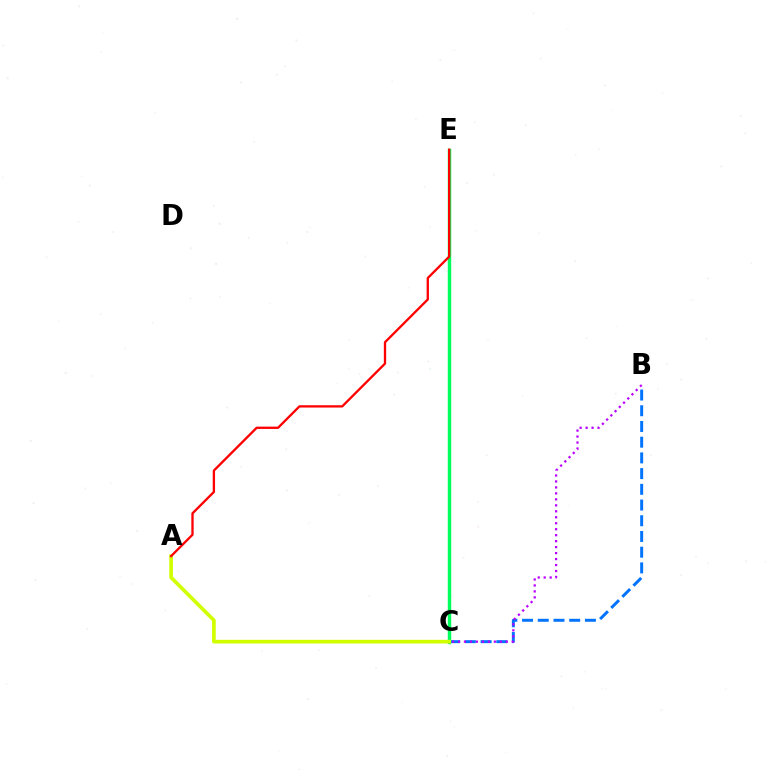{('B', 'C'): [{'color': '#0074ff', 'line_style': 'dashed', 'thickness': 2.13}, {'color': '#b900ff', 'line_style': 'dotted', 'thickness': 1.62}], ('C', 'E'): [{'color': '#00ff5c', 'line_style': 'solid', 'thickness': 2.47}], ('A', 'C'): [{'color': '#d1ff00', 'line_style': 'solid', 'thickness': 2.64}], ('A', 'E'): [{'color': '#ff0000', 'line_style': 'solid', 'thickness': 1.66}]}